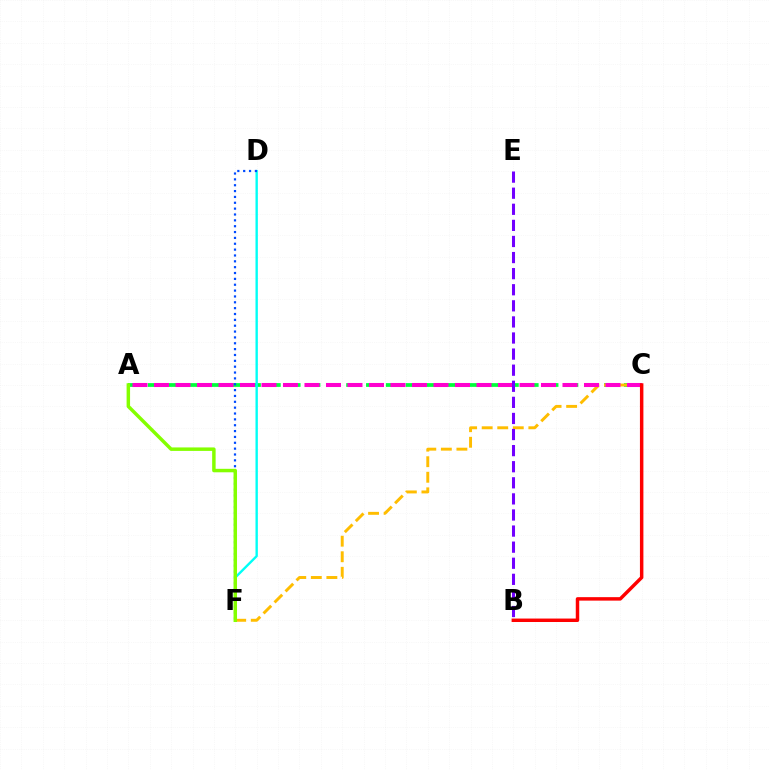{('A', 'C'): [{'color': '#00ff39', 'line_style': 'dashed', 'thickness': 2.69}, {'color': '#ff00cf', 'line_style': 'dashed', 'thickness': 2.92}], ('D', 'F'): [{'color': '#00fff6', 'line_style': 'solid', 'thickness': 1.71}, {'color': '#004bff', 'line_style': 'dotted', 'thickness': 1.59}], ('C', 'F'): [{'color': '#ffbd00', 'line_style': 'dashed', 'thickness': 2.11}], ('B', 'C'): [{'color': '#ff0000', 'line_style': 'solid', 'thickness': 2.49}], ('B', 'E'): [{'color': '#7200ff', 'line_style': 'dashed', 'thickness': 2.19}], ('A', 'F'): [{'color': '#84ff00', 'line_style': 'solid', 'thickness': 2.5}]}